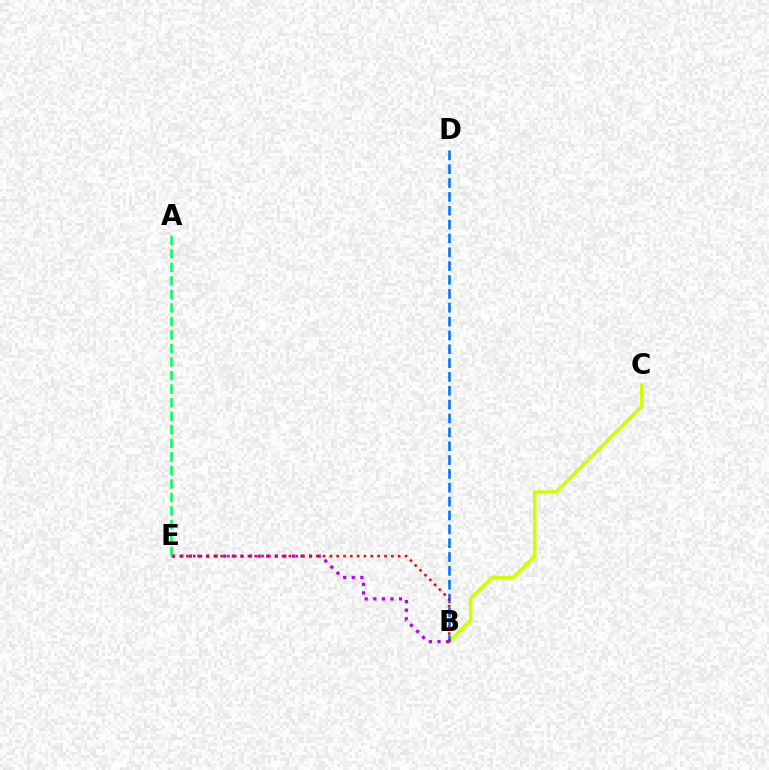{('B', 'C'): [{'color': '#d1ff00', 'line_style': 'solid', 'thickness': 2.58}], ('B', 'E'): [{'color': '#b900ff', 'line_style': 'dotted', 'thickness': 2.33}, {'color': '#ff0000', 'line_style': 'dotted', 'thickness': 1.86}], ('A', 'E'): [{'color': '#00ff5c', 'line_style': 'dashed', 'thickness': 1.84}], ('B', 'D'): [{'color': '#0074ff', 'line_style': 'dashed', 'thickness': 1.88}]}